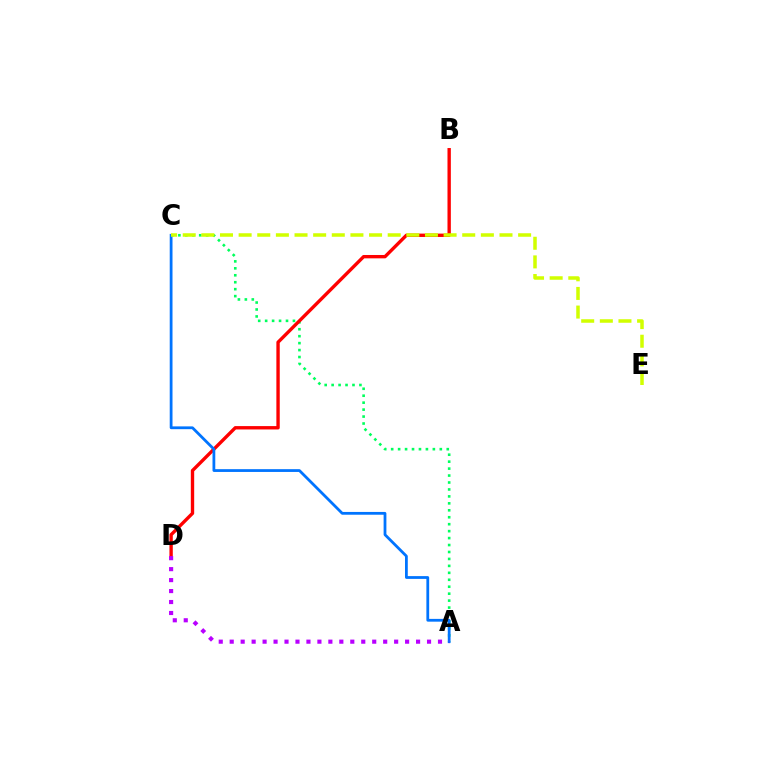{('A', 'C'): [{'color': '#00ff5c', 'line_style': 'dotted', 'thickness': 1.89}, {'color': '#0074ff', 'line_style': 'solid', 'thickness': 2.0}], ('B', 'D'): [{'color': '#ff0000', 'line_style': 'solid', 'thickness': 2.42}], ('C', 'E'): [{'color': '#d1ff00', 'line_style': 'dashed', 'thickness': 2.53}], ('A', 'D'): [{'color': '#b900ff', 'line_style': 'dotted', 'thickness': 2.98}]}